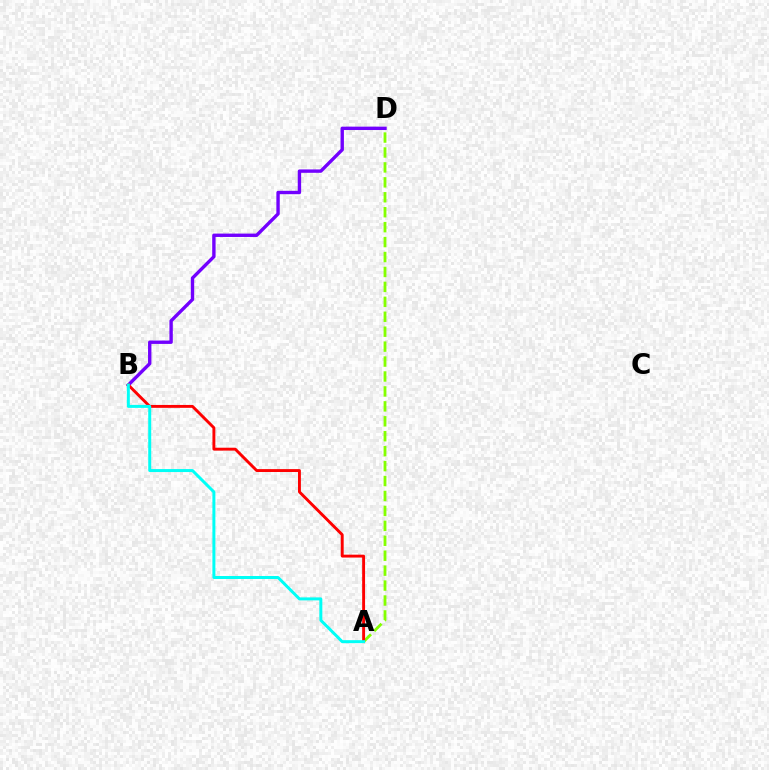{('B', 'D'): [{'color': '#7200ff', 'line_style': 'solid', 'thickness': 2.43}], ('A', 'D'): [{'color': '#84ff00', 'line_style': 'dashed', 'thickness': 2.03}], ('A', 'B'): [{'color': '#ff0000', 'line_style': 'solid', 'thickness': 2.09}, {'color': '#00fff6', 'line_style': 'solid', 'thickness': 2.15}]}